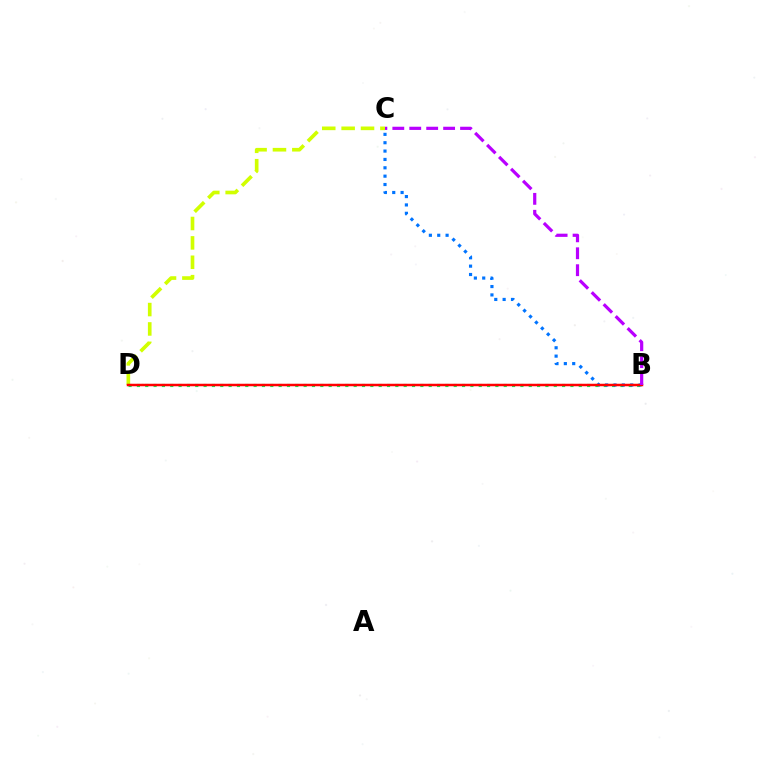{('C', 'D'): [{'color': '#d1ff00', 'line_style': 'dashed', 'thickness': 2.63}], ('B', 'D'): [{'color': '#00ff5c', 'line_style': 'dotted', 'thickness': 2.27}, {'color': '#ff0000', 'line_style': 'solid', 'thickness': 1.79}], ('B', 'C'): [{'color': '#0074ff', 'line_style': 'dotted', 'thickness': 2.27}, {'color': '#b900ff', 'line_style': 'dashed', 'thickness': 2.3}]}